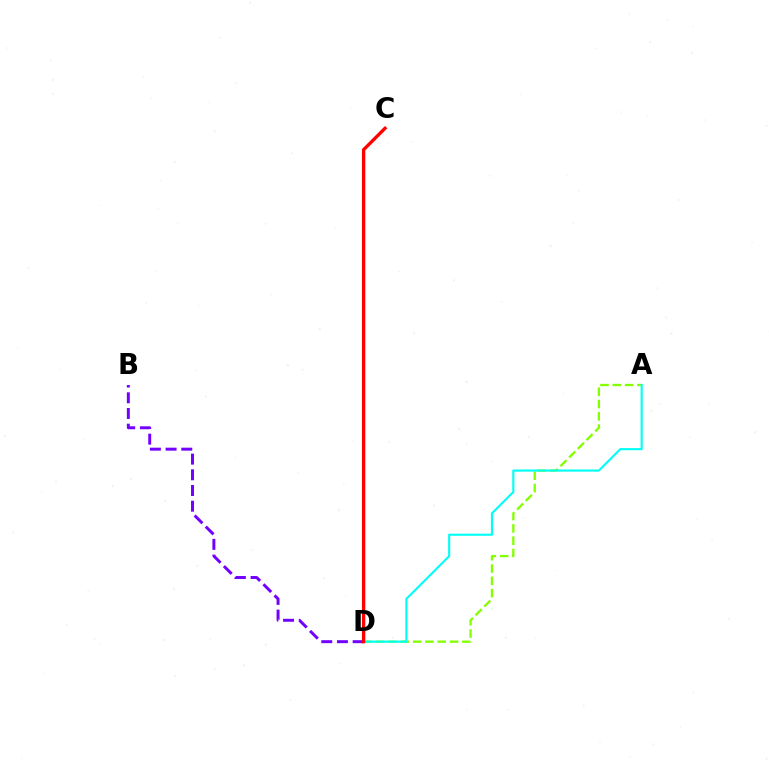{('B', 'D'): [{'color': '#7200ff', 'line_style': 'dashed', 'thickness': 2.13}], ('A', 'D'): [{'color': '#84ff00', 'line_style': 'dashed', 'thickness': 1.67}, {'color': '#00fff6', 'line_style': 'solid', 'thickness': 1.53}], ('C', 'D'): [{'color': '#ff0000', 'line_style': 'solid', 'thickness': 2.39}]}